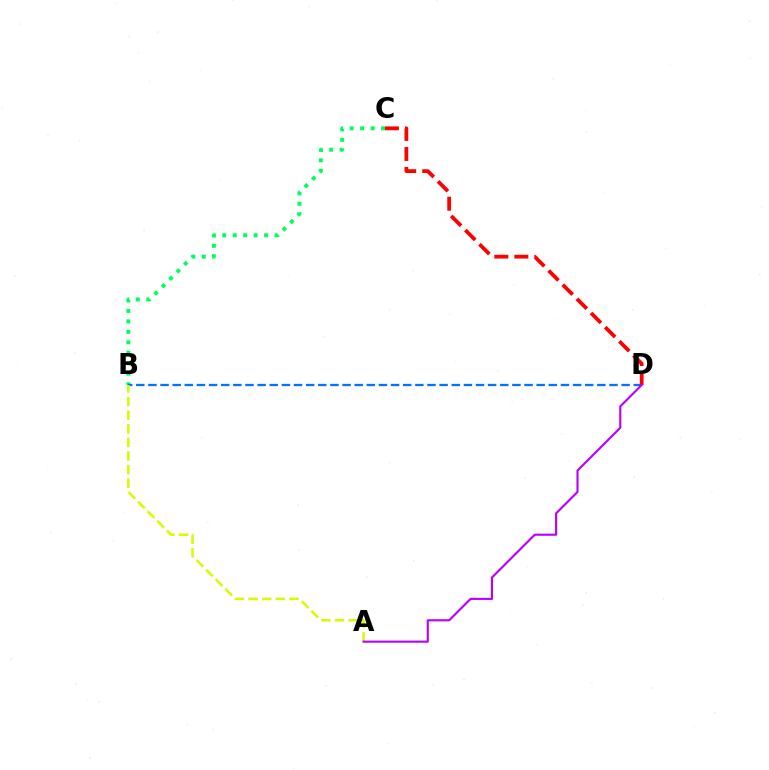{('B', 'C'): [{'color': '#00ff5c', 'line_style': 'dotted', 'thickness': 2.84}], ('B', 'D'): [{'color': '#0074ff', 'line_style': 'dashed', 'thickness': 1.65}], ('A', 'B'): [{'color': '#d1ff00', 'line_style': 'dashed', 'thickness': 1.85}], ('C', 'D'): [{'color': '#ff0000', 'line_style': 'dashed', 'thickness': 2.72}], ('A', 'D'): [{'color': '#b900ff', 'line_style': 'solid', 'thickness': 1.53}]}